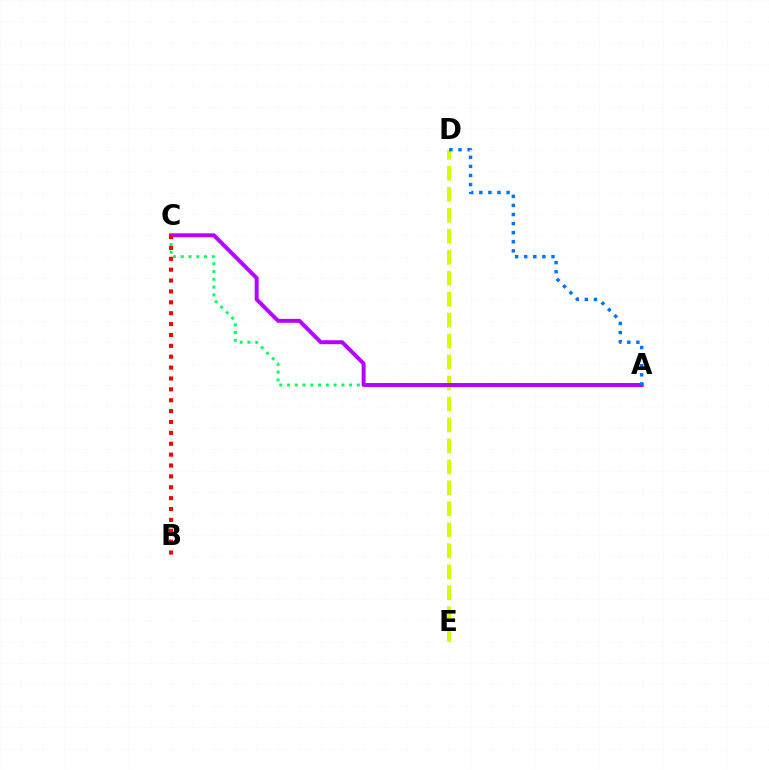{('A', 'C'): [{'color': '#00ff5c', 'line_style': 'dotted', 'thickness': 2.11}, {'color': '#b900ff', 'line_style': 'solid', 'thickness': 2.84}], ('D', 'E'): [{'color': '#d1ff00', 'line_style': 'dashed', 'thickness': 2.85}], ('A', 'D'): [{'color': '#0074ff', 'line_style': 'dotted', 'thickness': 2.47}], ('B', 'C'): [{'color': '#ff0000', 'line_style': 'dotted', 'thickness': 2.96}]}